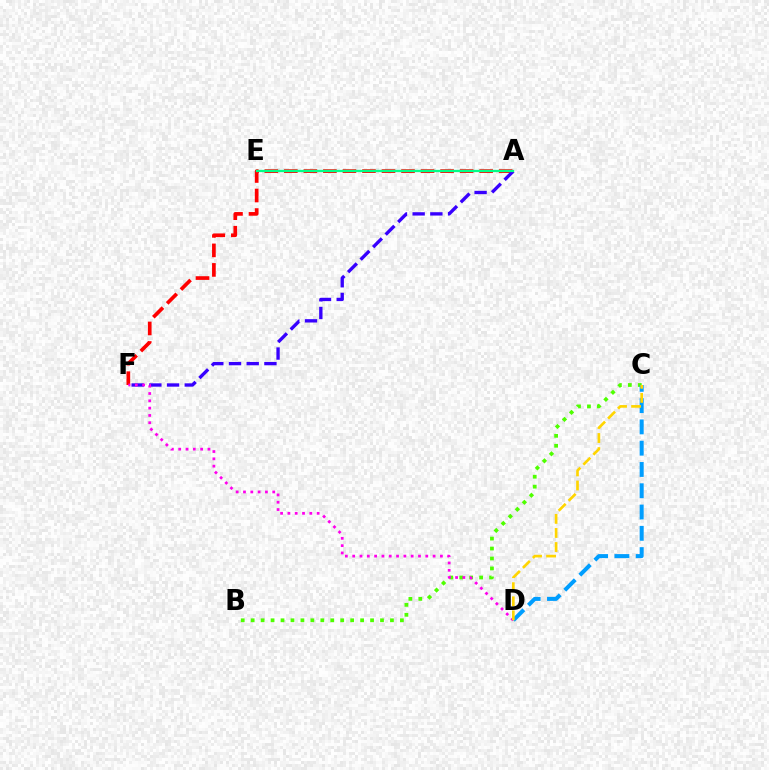{('A', 'F'): [{'color': '#ff0000', 'line_style': 'dashed', 'thickness': 2.65}, {'color': '#3700ff', 'line_style': 'dashed', 'thickness': 2.4}], ('B', 'C'): [{'color': '#4fff00', 'line_style': 'dotted', 'thickness': 2.7}], ('A', 'E'): [{'color': '#00ff86', 'line_style': 'solid', 'thickness': 1.64}], ('D', 'F'): [{'color': '#ff00ed', 'line_style': 'dotted', 'thickness': 1.99}], ('C', 'D'): [{'color': '#009eff', 'line_style': 'dashed', 'thickness': 2.89}, {'color': '#ffd500', 'line_style': 'dashed', 'thickness': 1.91}]}